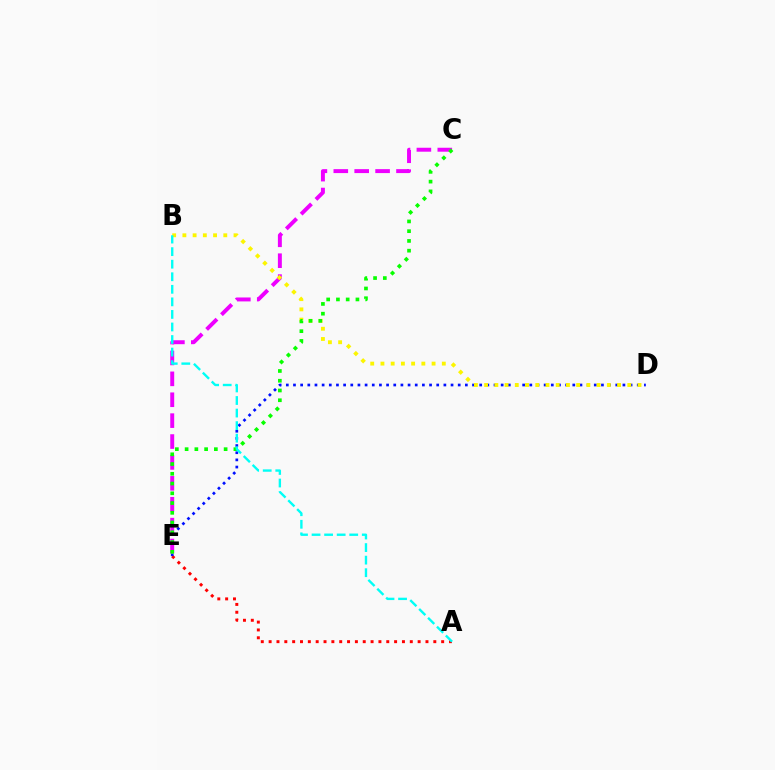{('A', 'E'): [{'color': '#ff0000', 'line_style': 'dotted', 'thickness': 2.13}], ('D', 'E'): [{'color': '#0010ff', 'line_style': 'dotted', 'thickness': 1.95}], ('C', 'E'): [{'color': '#ee00ff', 'line_style': 'dashed', 'thickness': 2.84}, {'color': '#08ff00', 'line_style': 'dotted', 'thickness': 2.65}], ('B', 'D'): [{'color': '#fcf500', 'line_style': 'dotted', 'thickness': 2.78}], ('A', 'B'): [{'color': '#00fff6', 'line_style': 'dashed', 'thickness': 1.71}]}